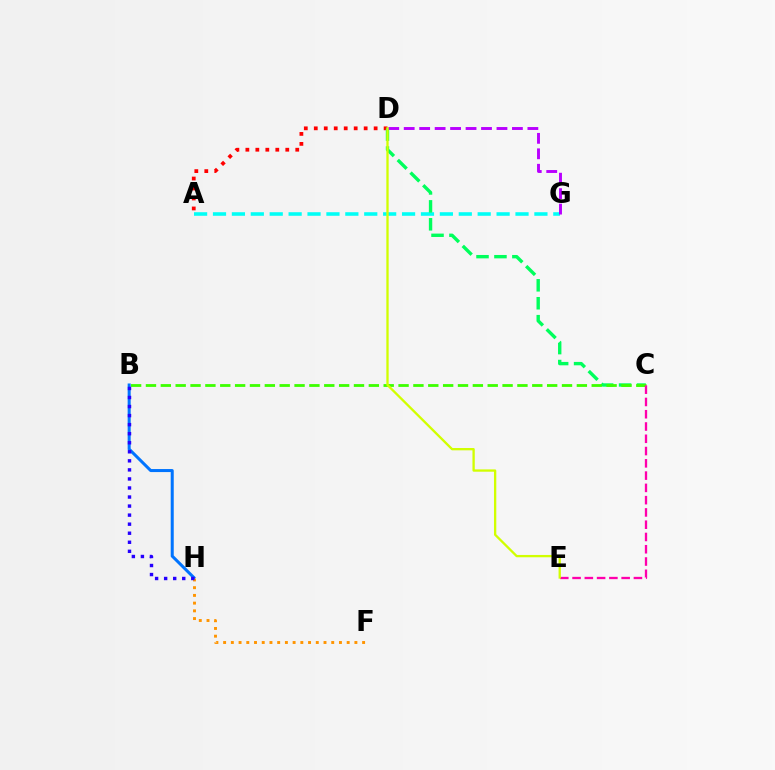{('A', 'G'): [{'color': '#00fff6', 'line_style': 'dashed', 'thickness': 2.57}], ('A', 'D'): [{'color': '#ff0000', 'line_style': 'dotted', 'thickness': 2.71}], ('F', 'H'): [{'color': '#ff9400', 'line_style': 'dotted', 'thickness': 2.1}], ('C', 'D'): [{'color': '#00ff5c', 'line_style': 'dashed', 'thickness': 2.44}], ('B', 'C'): [{'color': '#3dff00', 'line_style': 'dashed', 'thickness': 2.02}], ('B', 'H'): [{'color': '#0074ff', 'line_style': 'solid', 'thickness': 2.18}, {'color': '#2500ff', 'line_style': 'dotted', 'thickness': 2.46}], ('D', 'G'): [{'color': '#b900ff', 'line_style': 'dashed', 'thickness': 2.1}], ('C', 'E'): [{'color': '#ff00ac', 'line_style': 'dashed', 'thickness': 1.67}], ('D', 'E'): [{'color': '#d1ff00', 'line_style': 'solid', 'thickness': 1.67}]}